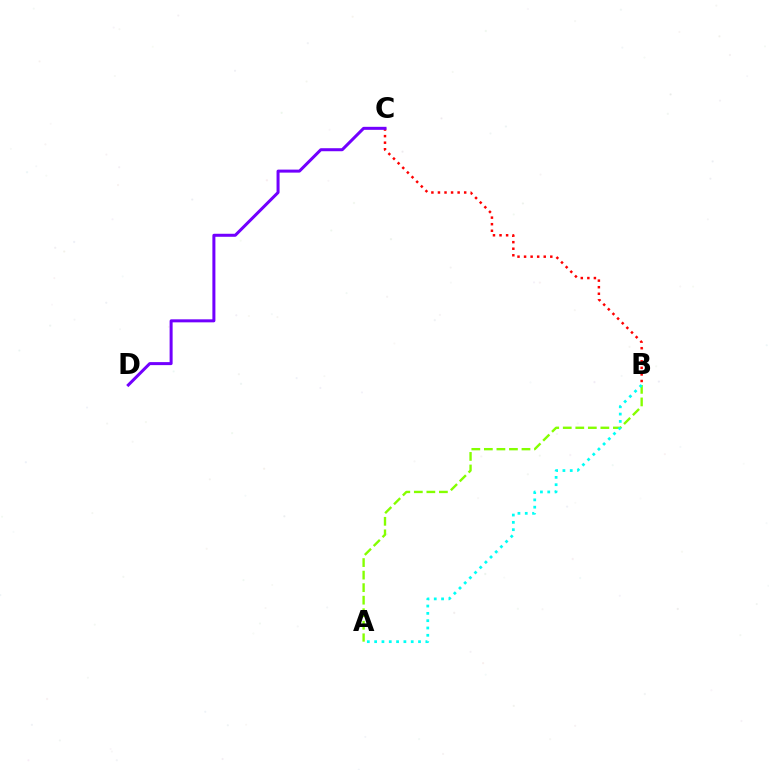{('A', 'B'): [{'color': '#84ff00', 'line_style': 'dashed', 'thickness': 1.7}, {'color': '#00fff6', 'line_style': 'dotted', 'thickness': 1.99}], ('B', 'C'): [{'color': '#ff0000', 'line_style': 'dotted', 'thickness': 1.78}], ('C', 'D'): [{'color': '#7200ff', 'line_style': 'solid', 'thickness': 2.17}]}